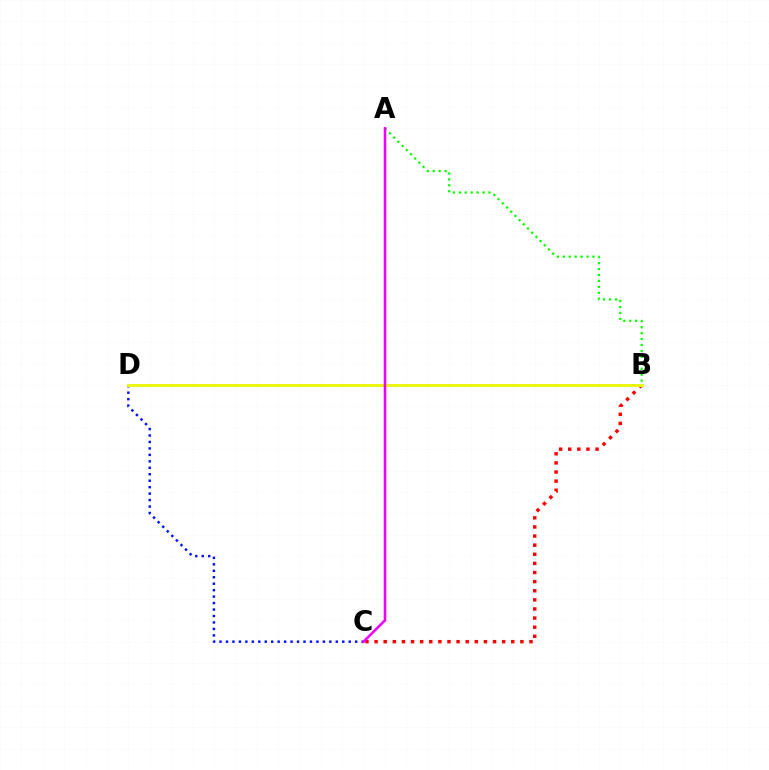{('B', 'C'): [{'color': '#ff0000', 'line_style': 'dotted', 'thickness': 2.48}], ('C', 'D'): [{'color': '#0010ff', 'line_style': 'dotted', 'thickness': 1.76}], ('B', 'D'): [{'color': '#00fff6', 'line_style': 'solid', 'thickness': 1.92}, {'color': '#fcf500', 'line_style': 'solid', 'thickness': 1.99}], ('A', 'B'): [{'color': '#08ff00', 'line_style': 'dotted', 'thickness': 1.61}], ('A', 'C'): [{'color': '#ee00ff', 'line_style': 'solid', 'thickness': 1.86}]}